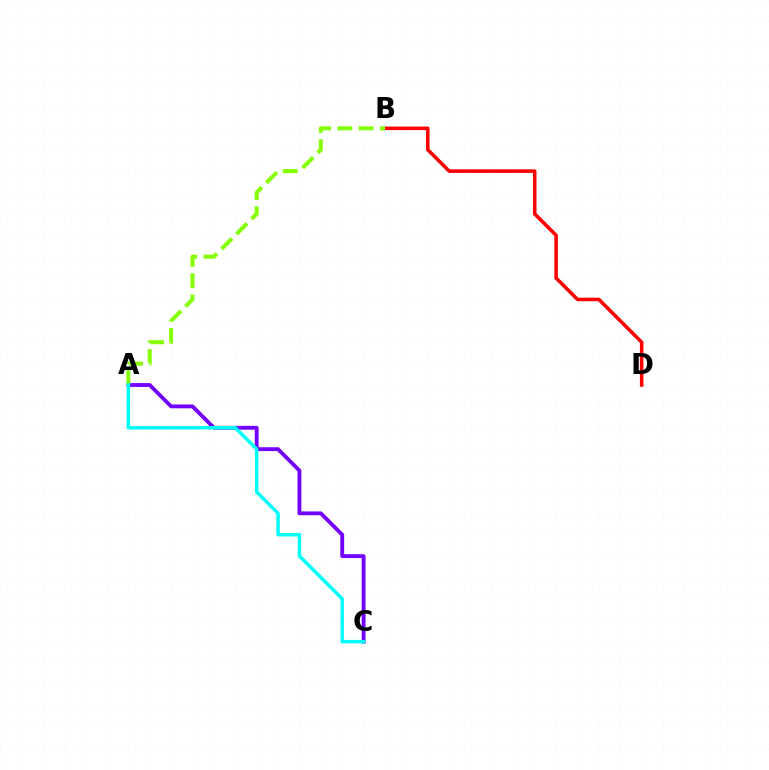{('A', 'C'): [{'color': '#7200ff', 'line_style': 'solid', 'thickness': 2.77}, {'color': '#00fff6', 'line_style': 'solid', 'thickness': 2.51}], ('B', 'D'): [{'color': '#ff0000', 'line_style': 'solid', 'thickness': 2.55}], ('A', 'B'): [{'color': '#84ff00', 'line_style': 'dashed', 'thickness': 2.88}]}